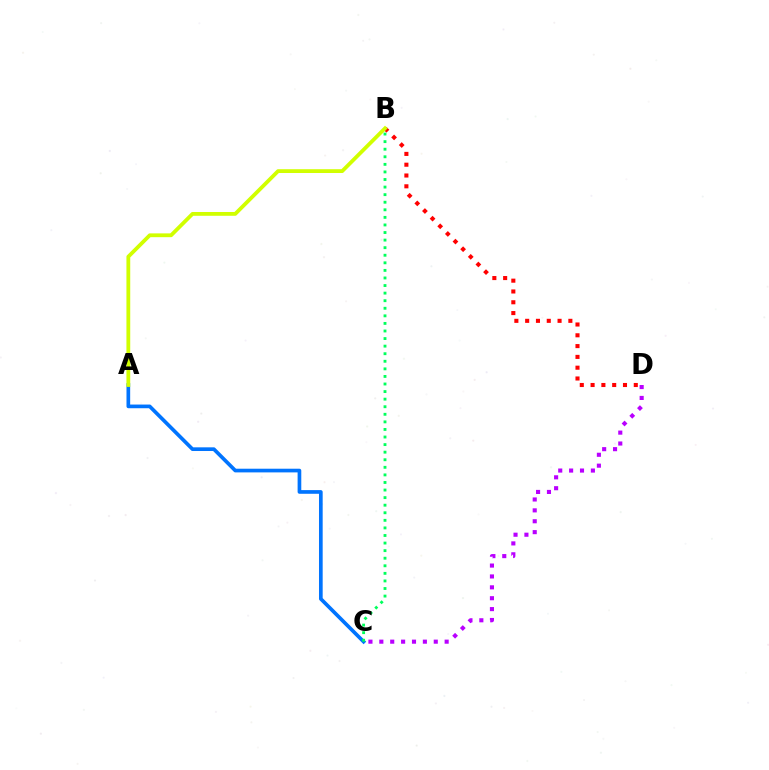{('A', 'C'): [{'color': '#0074ff', 'line_style': 'solid', 'thickness': 2.65}], ('B', 'D'): [{'color': '#ff0000', 'line_style': 'dotted', 'thickness': 2.93}], ('C', 'D'): [{'color': '#b900ff', 'line_style': 'dotted', 'thickness': 2.96}], ('A', 'B'): [{'color': '#d1ff00', 'line_style': 'solid', 'thickness': 2.73}], ('B', 'C'): [{'color': '#00ff5c', 'line_style': 'dotted', 'thickness': 2.06}]}